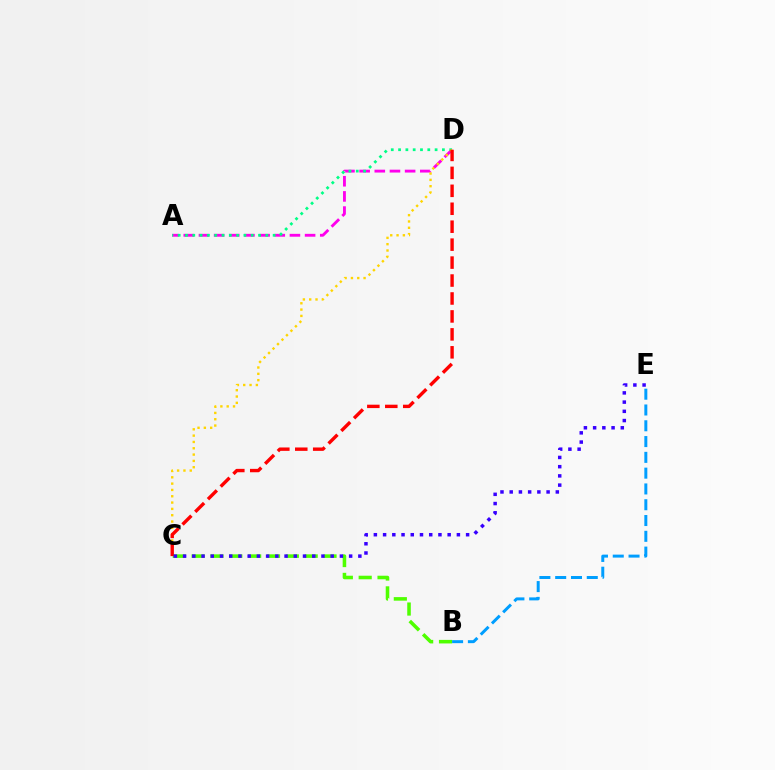{('A', 'D'): [{'color': '#ff00ed', 'line_style': 'dashed', 'thickness': 2.06}, {'color': '#00ff86', 'line_style': 'dotted', 'thickness': 1.98}], ('B', 'C'): [{'color': '#4fff00', 'line_style': 'dashed', 'thickness': 2.56}], ('C', 'D'): [{'color': '#ffd500', 'line_style': 'dotted', 'thickness': 1.72}, {'color': '#ff0000', 'line_style': 'dashed', 'thickness': 2.44}], ('C', 'E'): [{'color': '#3700ff', 'line_style': 'dotted', 'thickness': 2.51}], ('B', 'E'): [{'color': '#009eff', 'line_style': 'dashed', 'thickness': 2.15}]}